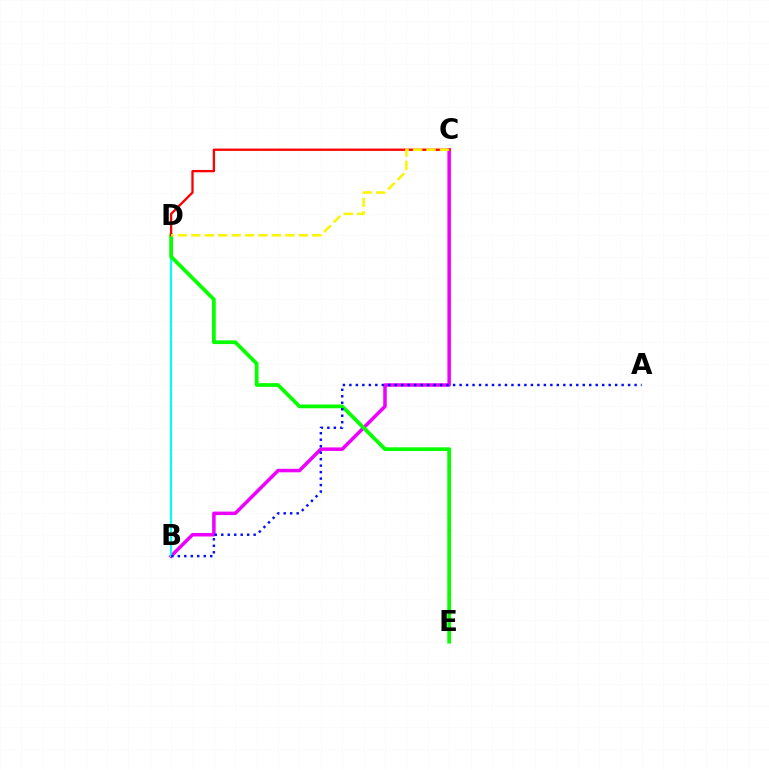{('B', 'C'): [{'color': '#ee00ff', 'line_style': 'solid', 'thickness': 2.53}], ('B', 'D'): [{'color': '#00fff6', 'line_style': 'solid', 'thickness': 1.54}], ('D', 'E'): [{'color': '#08ff00', 'line_style': 'solid', 'thickness': 2.7}], ('C', 'D'): [{'color': '#ff0000', 'line_style': 'solid', 'thickness': 1.67}, {'color': '#fcf500', 'line_style': 'dashed', 'thickness': 1.83}], ('A', 'B'): [{'color': '#0010ff', 'line_style': 'dotted', 'thickness': 1.76}]}